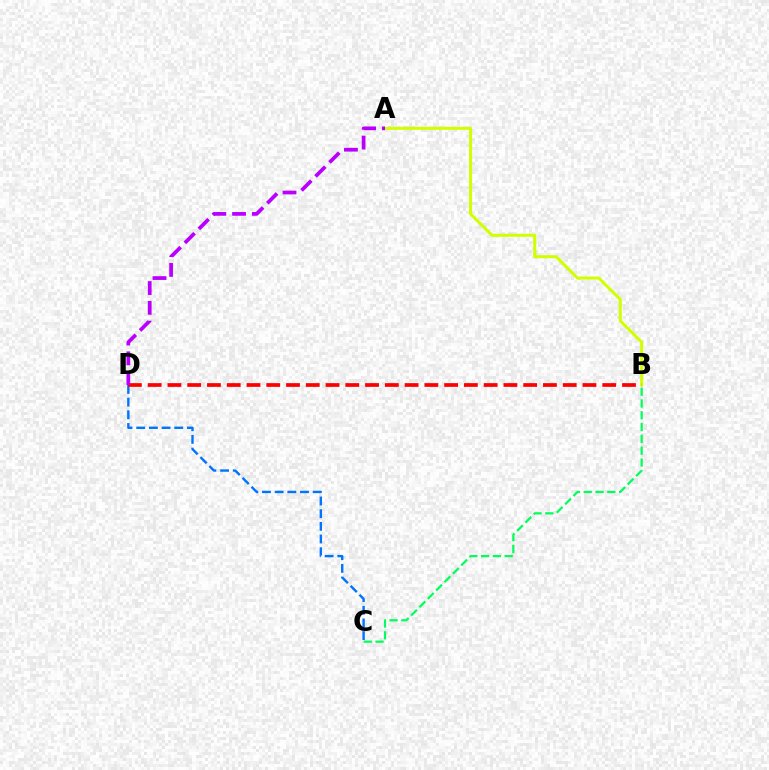{('C', 'D'): [{'color': '#0074ff', 'line_style': 'dashed', 'thickness': 1.72}], ('A', 'B'): [{'color': '#d1ff00', 'line_style': 'solid', 'thickness': 2.18}], ('B', 'C'): [{'color': '#00ff5c', 'line_style': 'dashed', 'thickness': 1.6}], ('B', 'D'): [{'color': '#ff0000', 'line_style': 'dashed', 'thickness': 2.68}], ('A', 'D'): [{'color': '#b900ff', 'line_style': 'dashed', 'thickness': 2.69}]}